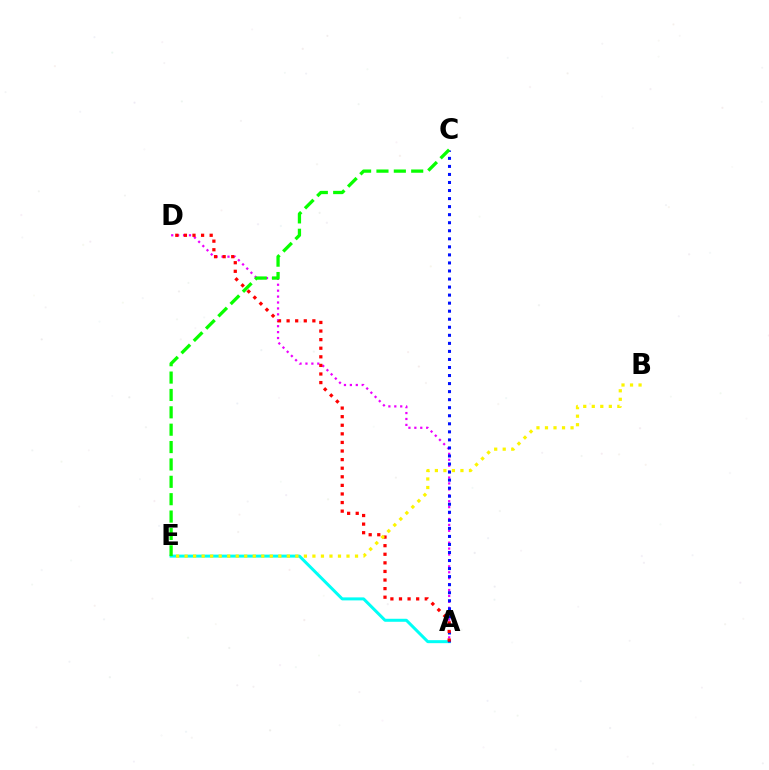{('A', 'E'): [{'color': '#00fff6', 'line_style': 'solid', 'thickness': 2.16}], ('A', 'D'): [{'color': '#ee00ff', 'line_style': 'dotted', 'thickness': 1.61}, {'color': '#ff0000', 'line_style': 'dotted', 'thickness': 2.33}], ('A', 'C'): [{'color': '#0010ff', 'line_style': 'dotted', 'thickness': 2.19}], ('C', 'E'): [{'color': '#08ff00', 'line_style': 'dashed', 'thickness': 2.36}], ('B', 'E'): [{'color': '#fcf500', 'line_style': 'dotted', 'thickness': 2.32}]}